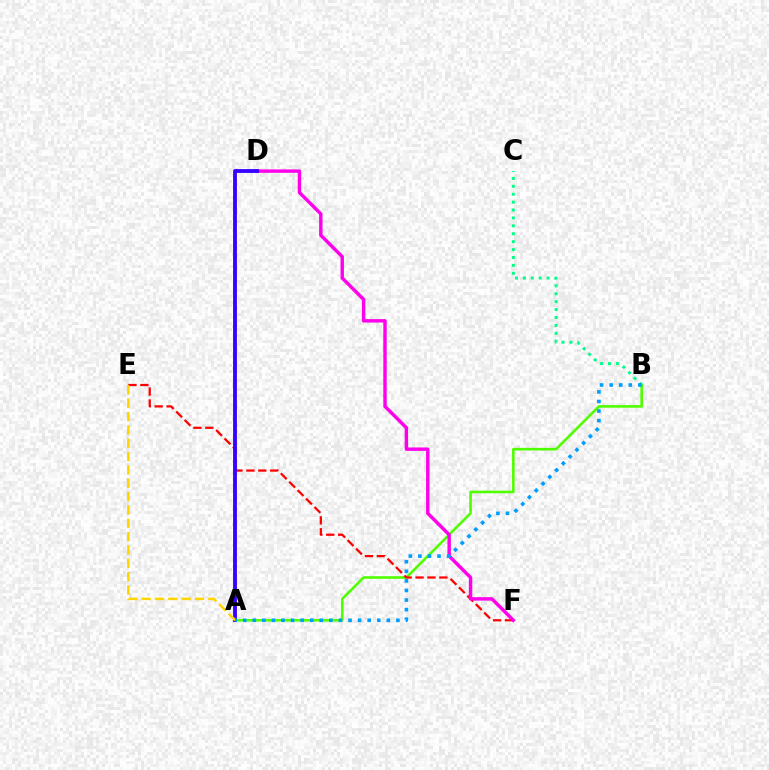{('A', 'B'): [{'color': '#4fff00', 'line_style': 'solid', 'thickness': 1.87}, {'color': '#009eff', 'line_style': 'dotted', 'thickness': 2.6}], ('E', 'F'): [{'color': '#ff0000', 'line_style': 'dashed', 'thickness': 1.62}], ('B', 'C'): [{'color': '#00ff86', 'line_style': 'dotted', 'thickness': 2.15}], ('D', 'F'): [{'color': '#ff00ed', 'line_style': 'solid', 'thickness': 2.46}], ('A', 'D'): [{'color': '#3700ff', 'line_style': 'solid', 'thickness': 2.76}], ('A', 'E'): [{'color': '#ffd500', 'line_style': 'dashed', 'thickness': 1.81}]}